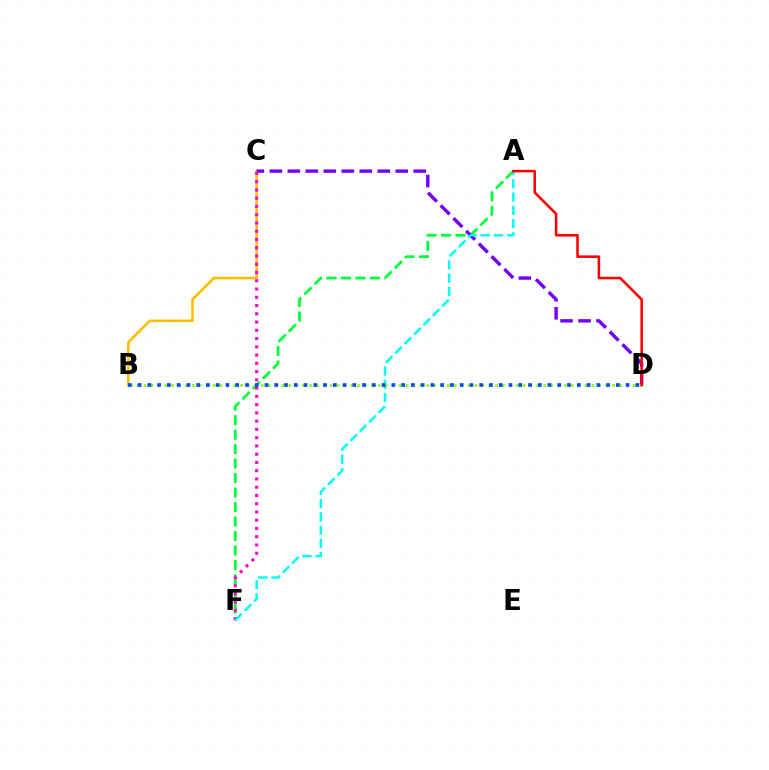{('A', 'F'): [{'color': '#00ff39', 'line_style': 'dashed', 'thickness': 1.97}, {'color': '#00fff6', 'line_style': 'dashed', 'thickness': 1.8}], ('B', 'C'): [{'color': '#ffbd00', 'line_style': 'solid', 'thickness': 1.87}], ('C', 'D'): [{'color': '#7200ff', 'line_style': 'dashed', 'thickness': 2.44}], ('C', 'F'): [{'color': '#ff00cf', 'line_style': 'dotted', 'thickness': 2.24}], ('B', 'D'): [{'color': '#84ff00', 'line_style': 'dotted', 'thickness': 1.87}, {'color': '#004bff', 'line_style': 'dotted', 'thickness': 2.65}], ('A', 'D'): [{'color': '#ff0000', 'line_style': 'solid', 'thickness': 1.84}]}